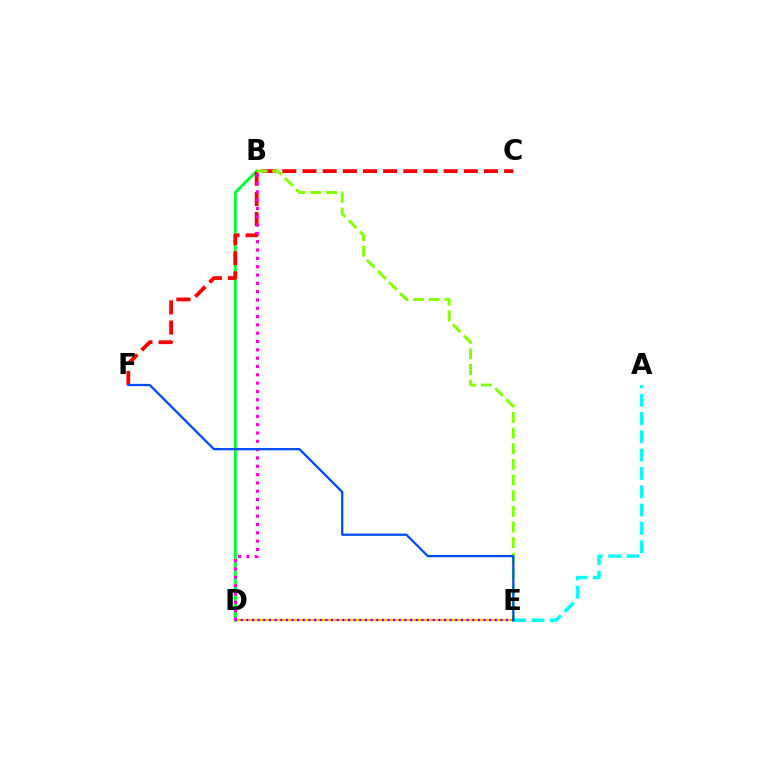{('B', 'D'): [{'color': '#00ff39', 'line_style': 'solid', 'thickness': 2.11}, {'color': '#ff00cf', 'line_style': 'dotted', 'thickness': 2.26}], ('D', 'E'): [{'color': '#ffbd00', 'line_style': 'solid', 'thickness': 1.7}, {'color': '#7200ff', 'line_style': 'dotted', 'thickness': 1.53}], ('C', 'F'): [{'color': '#ff0000', 'line_style': 'dashed', 'thickness': 2.74}], ('B', 'E'): [{'color': '#84ff00', 'line_style': 'dashed', 'thickness': 2.13}], ('A', 'E'): [{'color': '#00fff6', 'line_style': 'dashed', 'thickness': 2.49}], ('E', 'F'): [{'color': '#004bff', 'line_style': 'solid', 'thickness': 1.61}]}